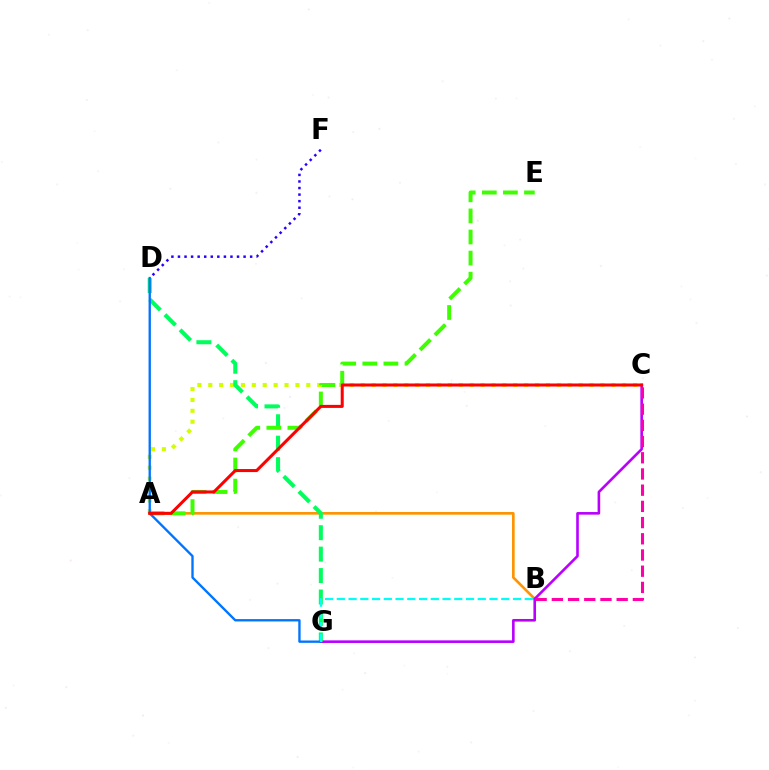{('A', 'C'): [{'color': '#d1ff00', 'line_style': 'dotted', 'thickness': 2.96}, {'color': '#ff0000', 'line_style': 'solid', 'thickness': 2.18}], ('A', 'B'): [{'color': '#ff9400', 'line_style': 'solid', 'thickness': 1.91}], ('C', 'G'): [{'color': '#b900ff', 'line_style': 'solid', 'thickness': 1.88}], ('D', 'G'): [{'color': '#00ff5c', 'line_style': 'dashed', 'thickness': 2.91}, {'color': '#0074ff', 'line_style': 'solid', 'thickness': 1.69}], ('A', 'E'): [{'color': '#3dff00', 'line_style': 'dashed', 'thickness': 2.86}], ('B', 'G'): [{'color': '#00fff6', 'line_style': 'dashed', 'thickness': 1.6}], ('B', 'C'): [{'color': '#ff00ac', 'line_style': 'dashed', 'thickness': 2.2}], ('D', 'F'): [{'color': '#2500ff', 'line_style': 'dotted', 'thickness': 1.78}]}